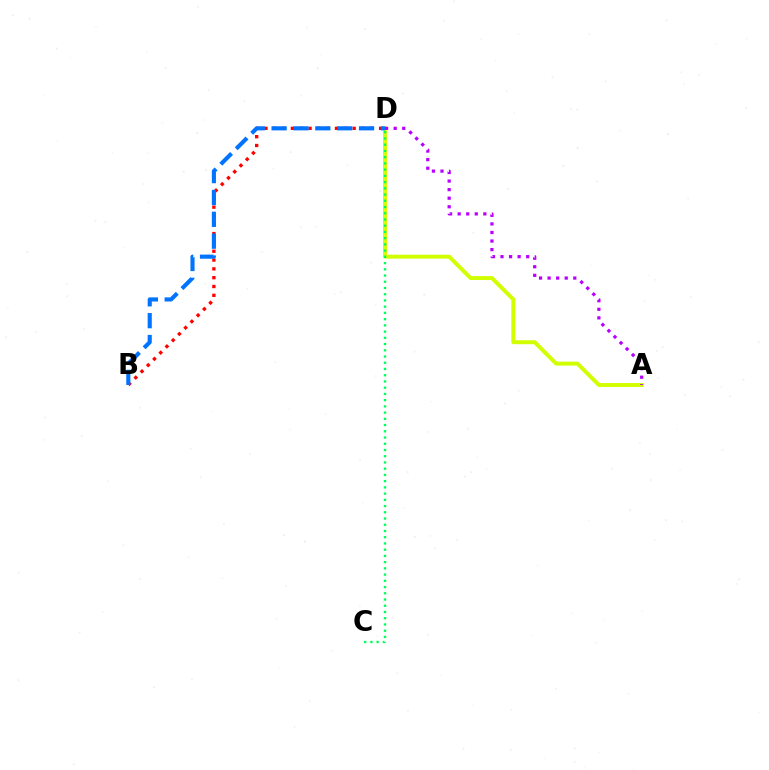{('B', 'D'): [{'color': '#ff0000', 'line_style': 'dotted', 'thickness': 2.4}, {'color': '#0074ff', 'line_style': 'dashed', 'thickness': 2.97}], ('A', 'D'): [{'color': '#d1ff00', 'line_style': 'solid', 'thickness': 2.84}, {'color': '#b900ff', 'line_style': 'dotted', 'thickness': 2.33}], ('C', 'D'): [{'color': '#00ff5c', 'line_style': 'dotted', 'thickness': 1.69}]}